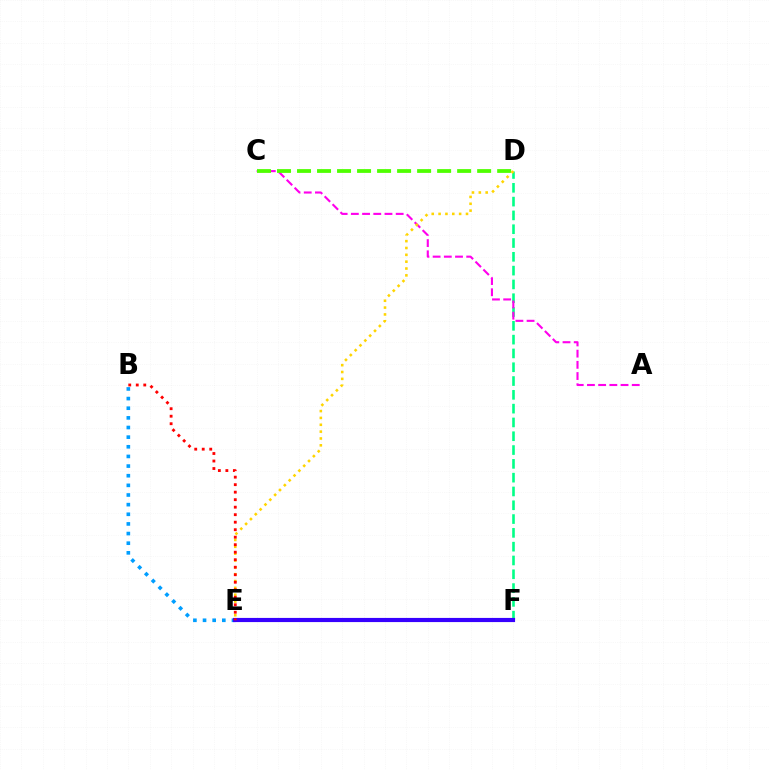{('B', 'E'): [{'color': '#009eff', 'line_style': 'dotted', 'thickness': 2.62}, {'color': '#ff0000', 'line_style': 'dotted', 'thickness': 2.04}], ('D', 'F'): [{'color': '#00ff86', 'line_style': 'dashed', 'thickness': 1.88}], ('A', 'C'): [{'color': '#ff00ed', 'line_style': 'dashed', 'thickness': 1.52}], ('E', 'F'): [{'color': '#3700ff', 'line_style': 'solid', 'thickness': 2.99}], ('C', 'D'): [{'color': '#4fff00', 'line_style': 'dashed', 'thickness': 2.72}], ('D', 'E'): [{'color': '#ffd500', 'line_style': 'dotted', 'thickness': 1.86}]}